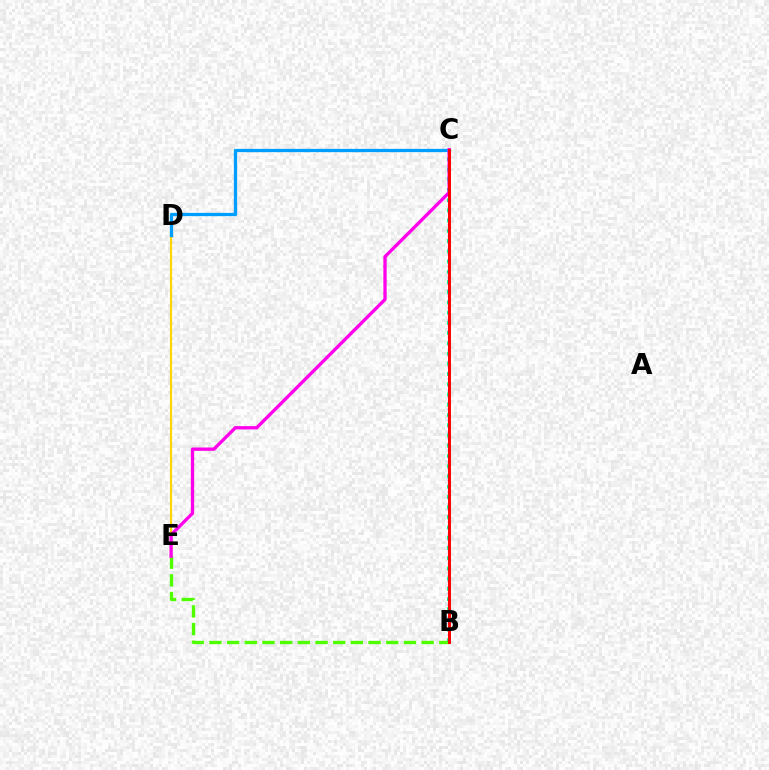{('D', 'E'): [{'color': '#ffd500', 'line_style': 'solid', 'thickness': 1.57}], ('B', 'C'): [{'color': '#00ff86', 'line_style': 'dotted', 'thickness': 2.78}, {'color': '#3700ff', 'line_style': 'dotted', 'thickness': 1.62}, {'color': '#ff0000', 'line_style': 'solid', 'thickness': 2.12}], ('C', 'D'): [{'color': '#009eff', 'line_style': 'solid', 'thickness': 2.36}], ('B', 'E'): [{'color': '#4fff00', 'line_style': 'dashed', 'thickness': 2.4}], ('C', 'E'): [{'color': '#ff00ed', 'line_style': 'solid', 'thickness': 2.39}]}